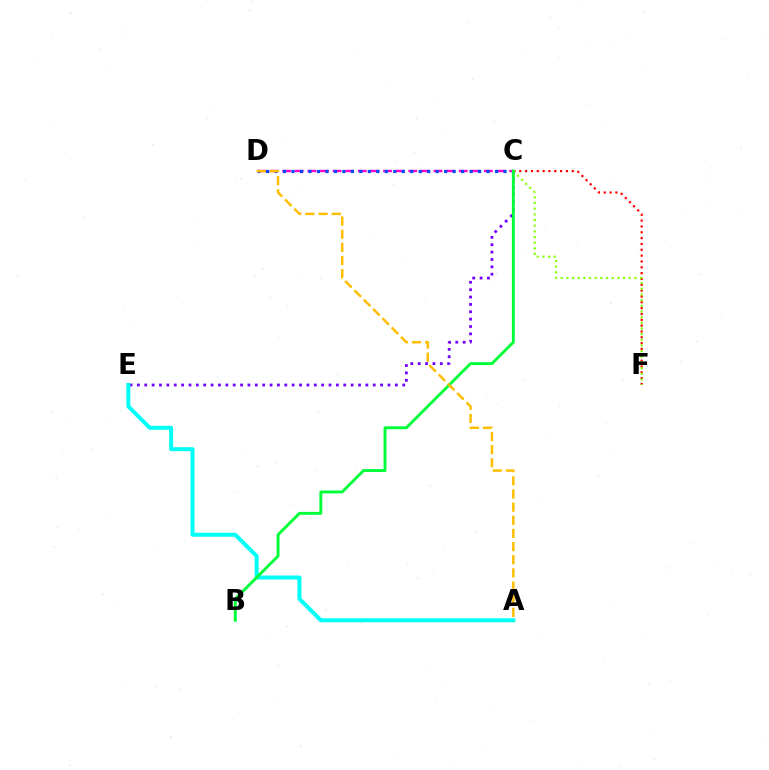{('C', 'F'): [{'color': '#ff0000', 'line_style': 'dotted', 'thickness': 1.59}, {'color': '#84ff00', 'line_style': 'dotted', 'thickness': 1.54}], ('C', 'E'): [{'color': '#7200ff', 'line_style': 'dotted', 'thickness': 2.0}], ('A', 'E'): [{'color': '#00fff6', 'line_style': 'solid', 'thickness': 2.86}], ('C', 'D'): [{'color': '#ff00cf', 'line_style': 'dashed', 'thickness': 1.71}, {'color': '#004bff', 'line_style': 'dotted', 'thickness': 2.3}], ('B', 'C'): [{'color': '#00ff39', 'line_style': 'solid', 'thickness': 2.1}], ('A', 'D'): [{'color': '#ffbd00', 'line_style': 'dashed', 'thickness': 1.79}]}